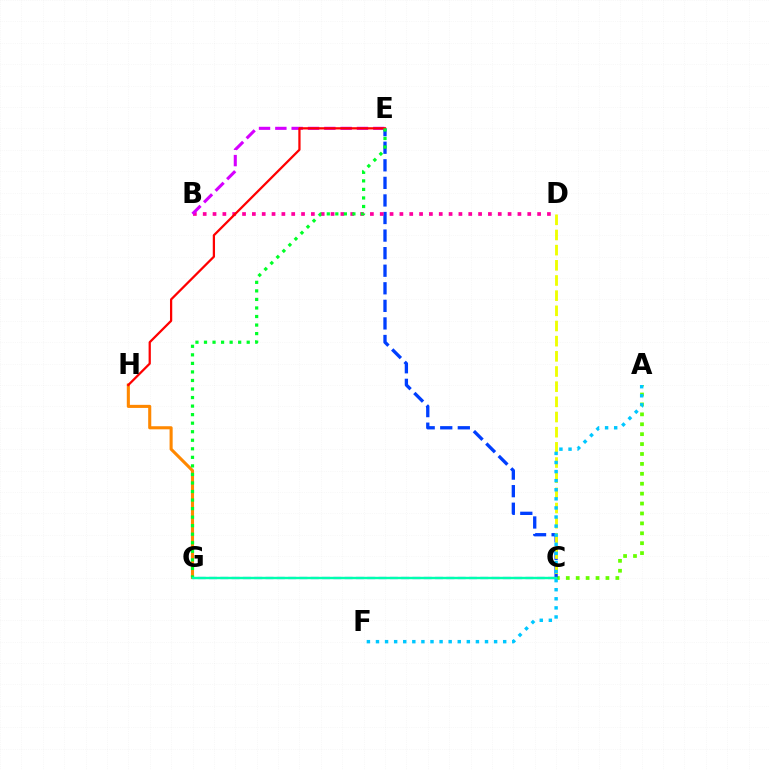{('A', 'C'): [{'color': '#66ff00', 'line_style': 'dotted', 'thickness': 2.69}], ('C', 'G'): [{'color': '#4f00ff', 'line_style': 'dashed', 'thickness': 1.54}, {'color': '#00ffaf', 'line_style': 'solid', 'thickness': 1.72}], ('C', 'E'): [{'color': '#003fff', 'line_style': 'dashed', 'thickness': 2.39}], ('B', 'D'): [{'color': '#ff00a0', 'line_style': 'dotted', 'thickness': 2.67}], ('B', 'E'): [{'color': '#d600ff', 'line_style': 'dashed', 'thickness': 2.22}], ('G', 'H'): [{'color': '#ff8800', 'line_style': 'solid', 'thickness': 2.22}], ('E', 'H'): [{'color': '#ff0000', 'line_style': 'solid', 'thickness': 1.62}], ('E', 'G'): [{'color': '#00ff27', 'line_style': 'dotted', 'thickness': 2.32}], ('C', 'D'): [{'color': '#eeff00', 'line_style': 'dashed', 'thickness': 2.06}], ('A', 'F'): [{'color': '#00c7ff', 'line_style': 'dotted', 'thickness': 2.47}]}